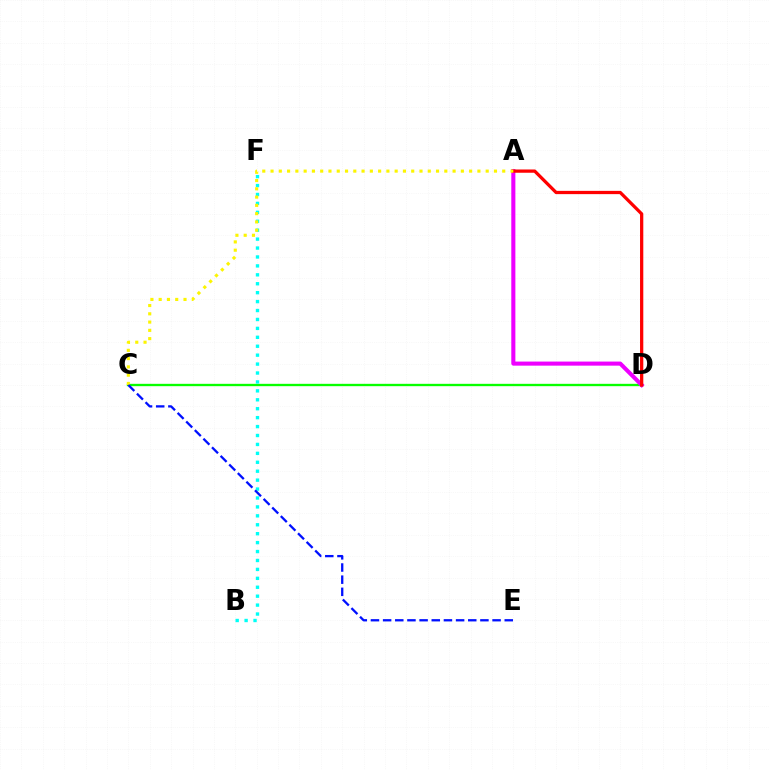{('C', 'D'): [{'color': '#08ff00', 'line_style': 'solid', 'thickness': 1.68}], ('A', 'D'): [{'color': '#ee00ff', 'line_style': 'solid', 'thickness': 2.93}, {'color': '#ff0000', 'line_style': 'solid', 'thickness': 2.35}], ('B', 'F'): [{'color': '#00fff6', 'line_style': 'dotted', 'thickness': 2.43}], ('A', 'C'): [{'color': '#fcf500', 'line_style': 'dotted', 'thickness': 2.25}], ('C', 'E'): [{'color': '#0010ff', 'line_style': 'dashed', 'thickness': 1.65}]}